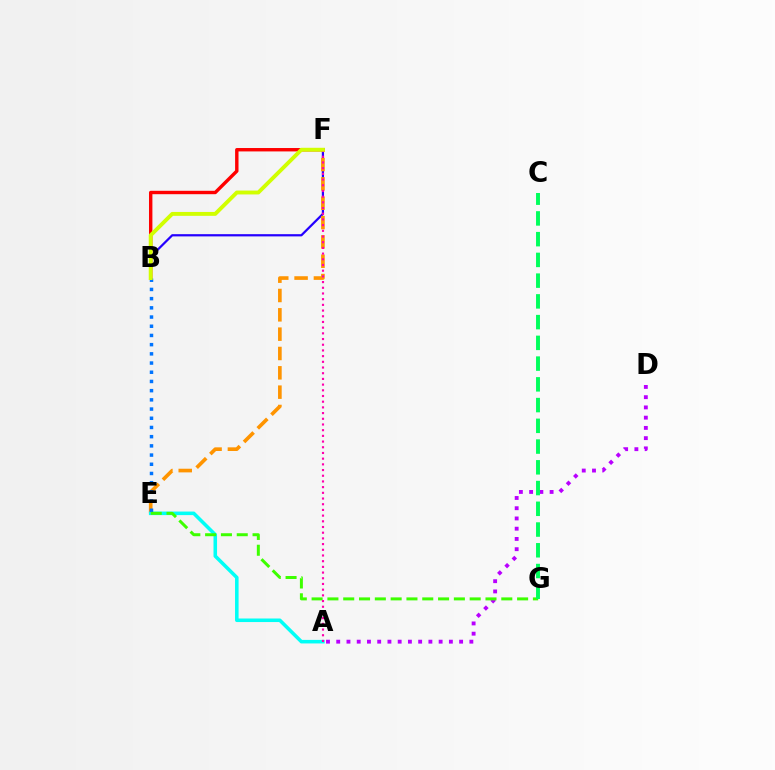{('B', 'F'): [{'color': '#ff0000', 'line_style': 'solid', 'thickness': 2.45}, {'color': '#2500ff', 'line_style': 'solid', 'thickness': 1.6}, {'color': '#d1ff00', 'line_style': 'solid', 'thickness': 2.8}], ('A', 'D'): [{'color': '#b900ff', 'line_style': 'dotted', 'thickness': 2.78}], ('E', 'F'): [{'color': '#ff9400', 'line_style': 'dashed', 'thickness': 2.63}], ('A', 'E'): [{'color': '#00fff6', 'line_style': 'solid', 'thickness': 2.56}], ('B', 'E'): [{'color': '#0074ff', 'line_style': 'dotted', 'thickness': 2.5}], ('E', 'G'): [{'color': '#3dff00', 'line_style': 'dashed', 'thickness': 2.15}], ('A', 'F'): [{'color': '#ff00ac', 'line_style': 'dotted', 'thickness': 1.55}], ('C', 'G'): [{'color': '#00ff5c', 'line_style': 'dashed', 'thickness': 2.82}]}